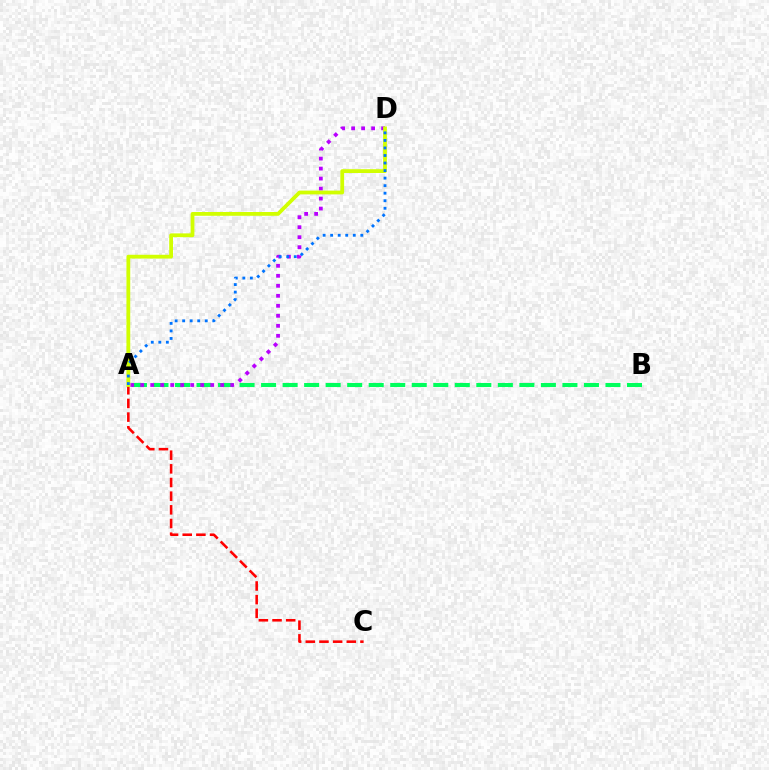{('A', 'B'): [{'color': '#00ff5c', 'line_style': 'dashed', 'thickness': 2.92}], ('A', 'C'): [{'color': '#ff0000', 'line_style': 'dashed', 'thickness': 1.86}], ('A', 'D'): [{'color': '#b900ff', 'line_style': 'dotted', 'thickness': 2.72}, {'color': '#d1ff00', 'line_style': 'solid', 'thickness': 2.73}, {'color': '#0074ff', 'line_style': 'dotted', 'thickness': 2.05}]}